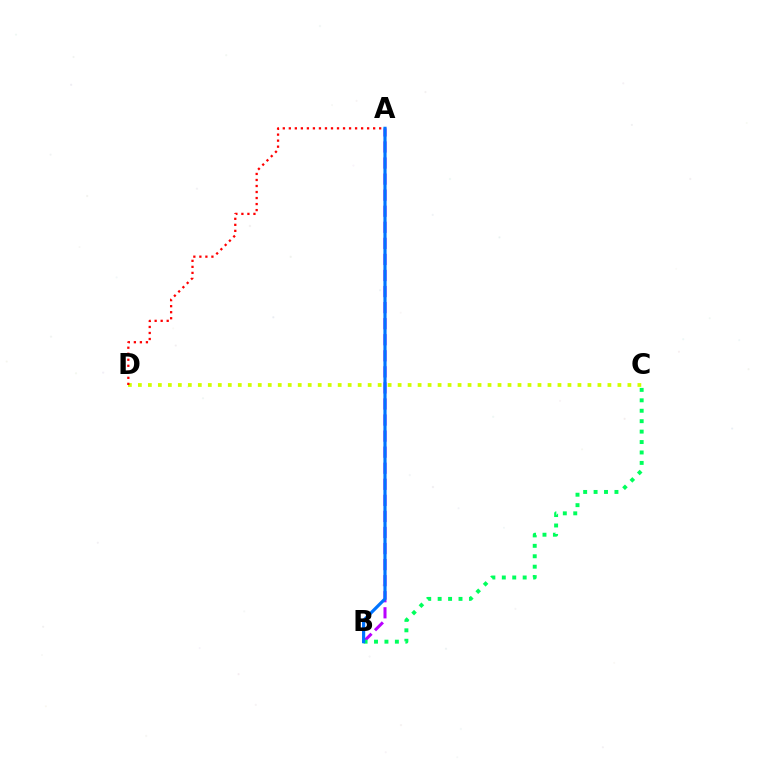{('C', 'D'): [{'color': '#d1ff00', 'line_style': 'dotted', 'thickness': 2.71}], ('A', 'B'): [{'color': '#b900ff', 'line_style': 'dashed', 'thickness': 2.18}, {'color': '#0074ff', 'line_style': 'solid', 'thickness': 2.28}], ('B', 'C'): [{'color': '#00ff5c', 'line_style': 'dotted', 'thickness': 2.83}], ('A', 'D'): [{'color': '#ff0000', 'line_style': 'dotted', 'thickness': 1.64}]}